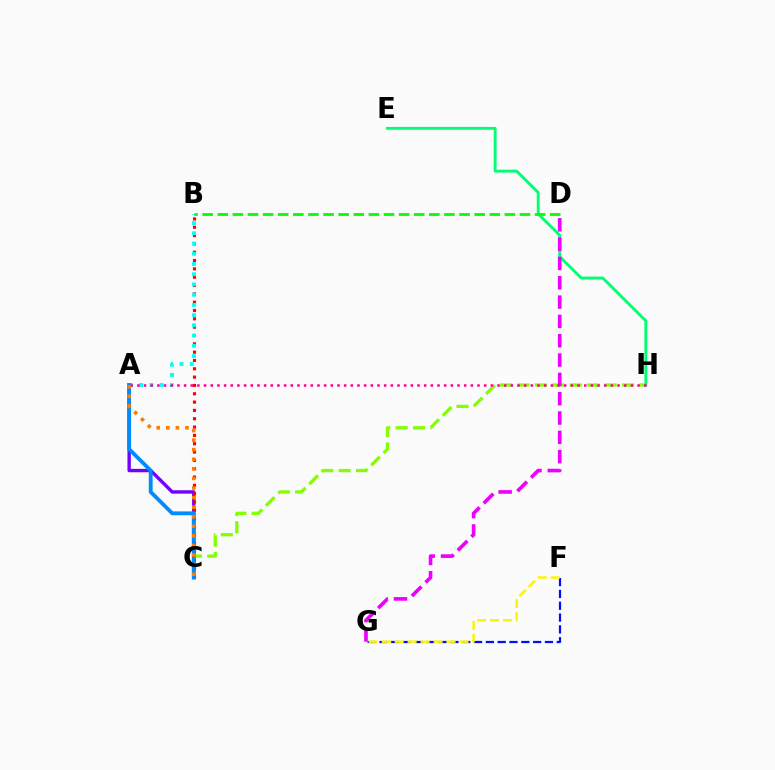{('A', 'C'): [{'color': '#7200ff', 'line_style': 'solid', 'thickness': 2.44}, {'color': '#008cff', 'line_style': 'solid', 'thickness': 2.77}, {'color': '#ff7c00', 'line_style': 'dotted', 'thickness': 2.6}], ('C', 'H'): [{'color': '#84ff00', 'line_style': 'dashed', 'thickness': 2.37}], ('E', 'H'): [{'color': '#00ff74', 'line_style': 'solid', 'thickness': 2.08}], ('B', 'C'): [{'color': '#ff0000', 'line_style': 'dotted', 'thickness': 2.26}], ('A', 'B'): [{'color': '#00fff6', 'line_style': 'dotted', 'thickness': 2.78}], ('D', 'G'): [{'color': '#ee00ff', 'line_style': 'dashed', 'thickness': 2.62}], ('B', 'D'): [{'color': '#08ff00', 'line_style': 'dashed', 'thickness': 2.05}], ('A', 'H'): [{'color': '#ff0094', 'line_style': 'dotted', 'thickness': 1.81}], ('F', 'G'): [{'color': '#0010ff', 'line_style': 'dashed', 'thickness': 1.61}, {'color': '#fcf500', 'line_style': 'dashed', 'thickness': 1.76}]}